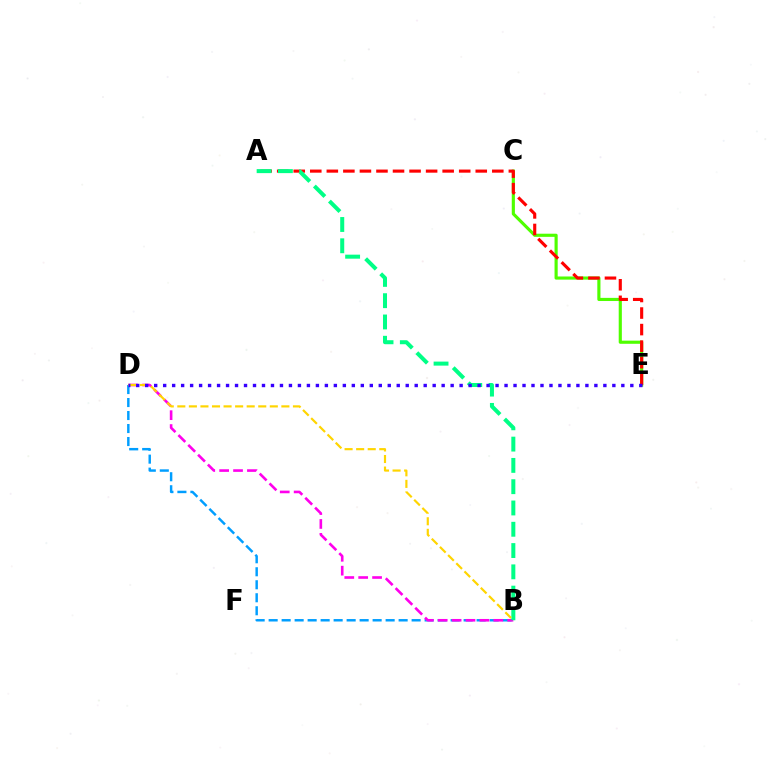{('C', 'E'): [{'color': '#4fff00', 'line_style': 'solid', 'thickness': 2.26}], ('B', 'D'): [{'color': '#009eff', 'line_style': 'dashed', 'thickness': 1.77}, {'color': '#ff00ed', 'line_style': 'dashed', 'thickness': 1.89}, {'color': '#ffd500', 'line_style': 'dashed', 'thickness': 1.57}], ('A', 'E'): [{'color': '#ff0000', 'line_style': 'dashed', 'thickness': 2.25}], ('A', 'B'): [{'color': '#00ff86', 'line_style': 'dashed', 'thickness': 2.89}], ('D', 'E'): [{'color': '#3700ff', 'line_style': 'dotted', 'thickness': 2.44}]}